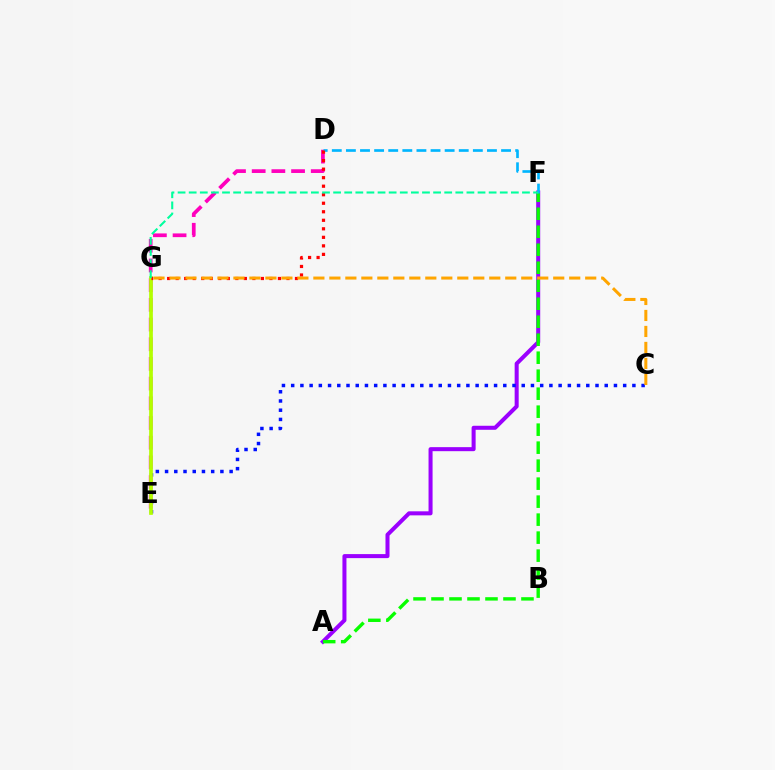{('A', 'F'): [{'color': '#9b00ff', 'line_style': 'solid', 'thickness': 2.9}, {'color': '#08ff00', 'line_style': 'dashed', 'thickness': 2.44}], ('C', 'E'): [{'color': '#0010ff', 'line_style': 'dotted', 'thickness': 2.51}], ('D', 'E'): [{'color': '#ff00bd', 'line_style': 'dashed', 'thickness': 2.67}], ('D', 'F'): [{'color': '#00b5ff', 'line_style': 'dashed', 'thickness': 1.92}], ('E', 'G'): [{'color': '#b3ff00', 'line_style': 'solid', 'thickness': 2.67}], ('D', 'G'): [{'color': '#ff0000', 'line_style': 'dotted', 'thickness': 2.32}], ('C', 'G'): [{'color': '#ffa500', 'line_style': 'dashed', 'thickness': 2.17}], ('F', 'G'): [{'color': '#00ff9d', 'line_style': 'dashed', 'thickness': 1.51}]}